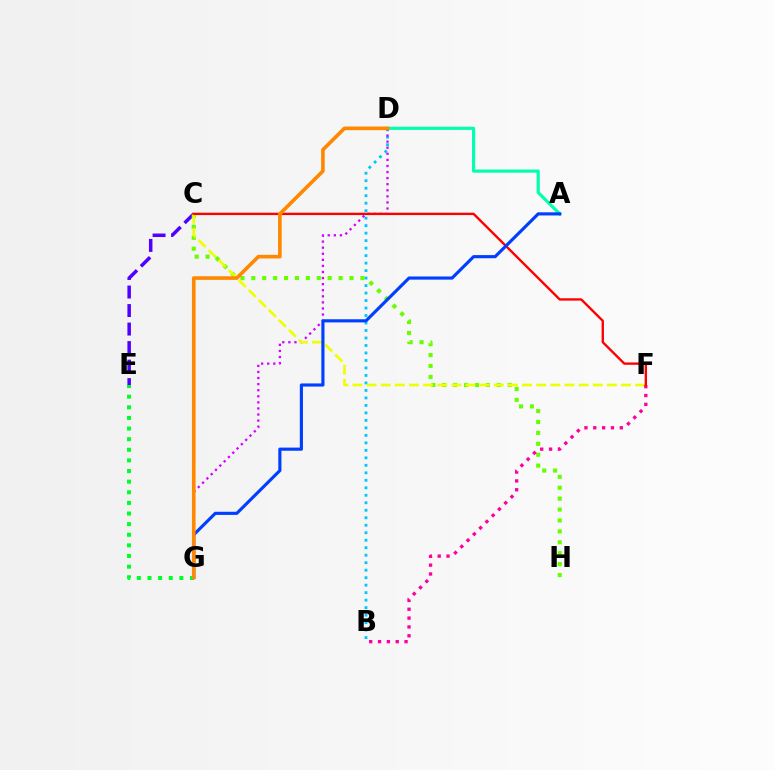{('B', 'D'): [{'color': '#00c7ff', 'line_style': 'dotted', 'thickness': 2.04}], ('D', 'G'): [{'color': '#d600ff', 'line_style': 'dotted', 'thickness': 1.65}, {'color': '#ff8800', 'line_style': 'solid', 'thickness': 2.61}], ('C', 'E'): [{'color': '#4f00ff', 'line_style': 'dashed', 'thickness': 2.52}], ('A', 'D'): [{'color': '#00ffaf', 'line_style': 'solid', 'thickness': 2.28}], ('C', 'H'): [{'color': '#66ff00', 'line_style': 'dotted', 'thickness': 2.96}], ('C', 'F'): [{'color': '#eeff00', 'line_style': 'dashed', 'thickness': 1.92}, {'color': '#ff0000', 'line_style': 'solid', 'thickness': 1.7}], ('E', 'G'): [{'color': '#00ff27', 'line_style': 'dotted', 'thickness': 2.89}], ('B', 'F'): [{'color': '#ff00a0', 'line_style': 'dotted', 'thickness': 2.4}], ('A', 'G'): [{'color': '#003fff', 'line_style': 'solid', 'thickness': 2.26}]}